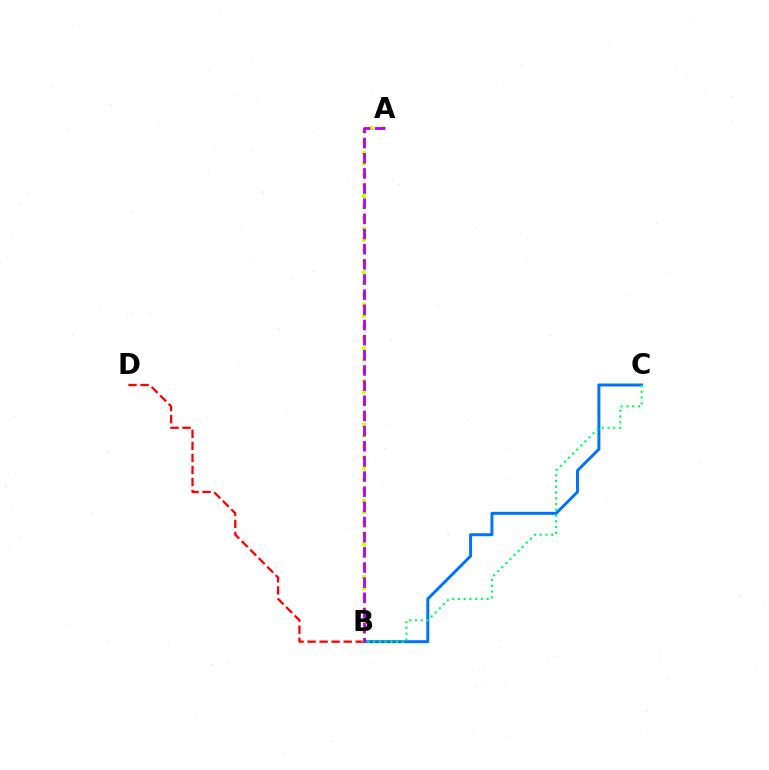{('B', 'C'): [{'color': '#0074ff', 'line_style': 'solid', 'thickness': 2.14}, {'color': '#00ff5c', 'line_style': 'dotted', 'thickness': 1.56}], ('B', 'D'): [{'color': '#ff0000', 'line_style': 'dashed', 'thickness': 1.63}], ('A', 'B'): [{'color': '#d1ff00', 'line_style': 'dotted', 'thickness': 2.96}, {'color': '#b900ff', 'line_style': 'dashed', 'thickness': 2.06}]}